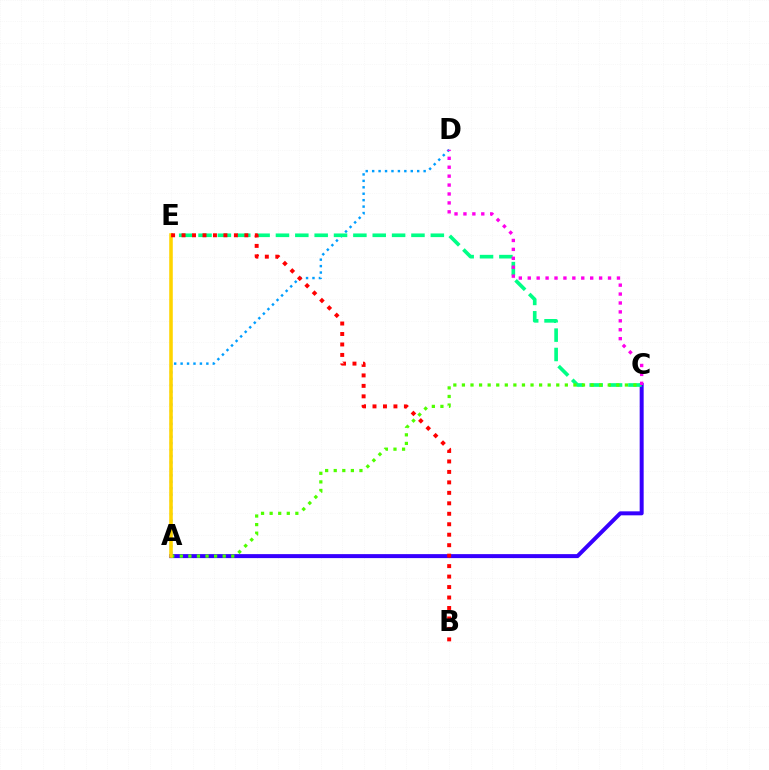{('A', 'C'): [{'color': '#3700ff', 'line_style': 'solid', 'thickness': 2.87}, {'color': '#4fff00', 'line_style': 'dotted', 'thickness': 2.33}], ('A', 'D'): [{'color': '#009eff', 'line_style': 'dotted', 'thickness': 1.75}], ('C', 'E'): [{'color': '#00ff86', 'line_style': 'dashed', 'thickness': 2.63}], ('A', 'E'): [{'color': '#ffd500', 'line_style': 'solid', 'thickness': 2.57}], ('B', 'E'): [{'color': '#ff0000', 'line_style': 'dotted', 'thickness': 2.84}], ('C', 'D'): [{'color': '#ff00ed', 'line_style': 'dotted', 'thickness': 2.42}]}